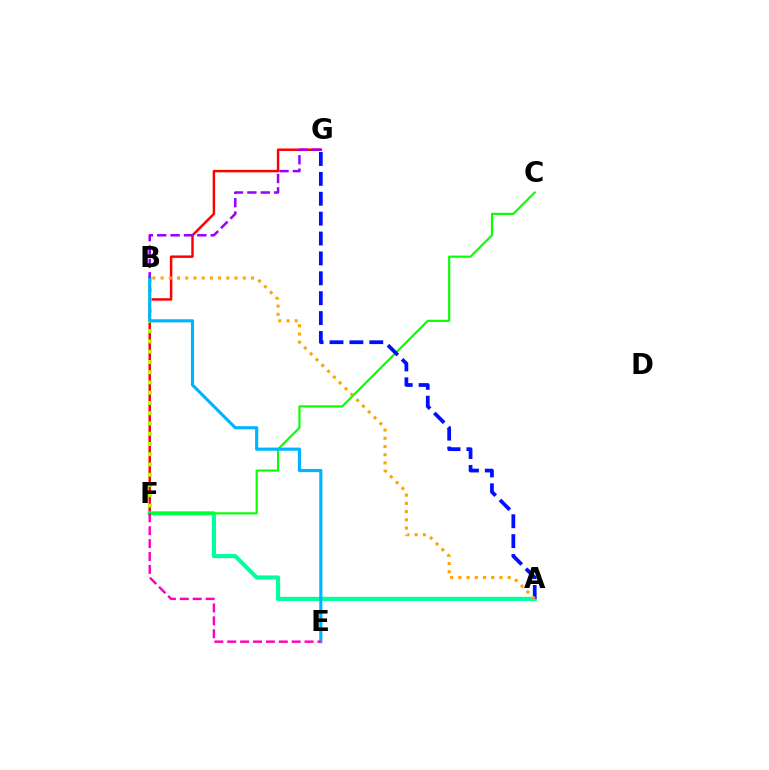{('F', 'G'): [{'color': '#ff0000', 'line_style': 'solid', 'thickness': 1.77}], ('A', 'F'): [{'color': '#00ff9d', 'line_style': 'solid', 'thickness': 2.99}], ('C', 'F'): [{'color': '#08ff00', 'line_style': 'solid', 'thickness': 1.55}], ('B', 'F'): [{'color': '#b3ff00', 'line_style': 'dotted', 'thickness': 2.79}], ('B', 'E'): [{'color': '#00b5ff', 'line_style': 'solid', 'thickness': 2.27}], ('A', 'G'): [{'color': '#0010ff', 'line_style': 'dashed', 'thickness': 2.7}], ('A', 'B'): [{'color': '#ffa500', 'line_style': 'dotted', 'thickness': 2.23}], ('E', 'F'): [{'color': '#ff00bd', 'line_style': 'dashed', 'thickness': 1.75}], ('B', 'G'): [{'color': '#9b00ff', 'line_style': 'dashed', 'thickness': 1.82}]}